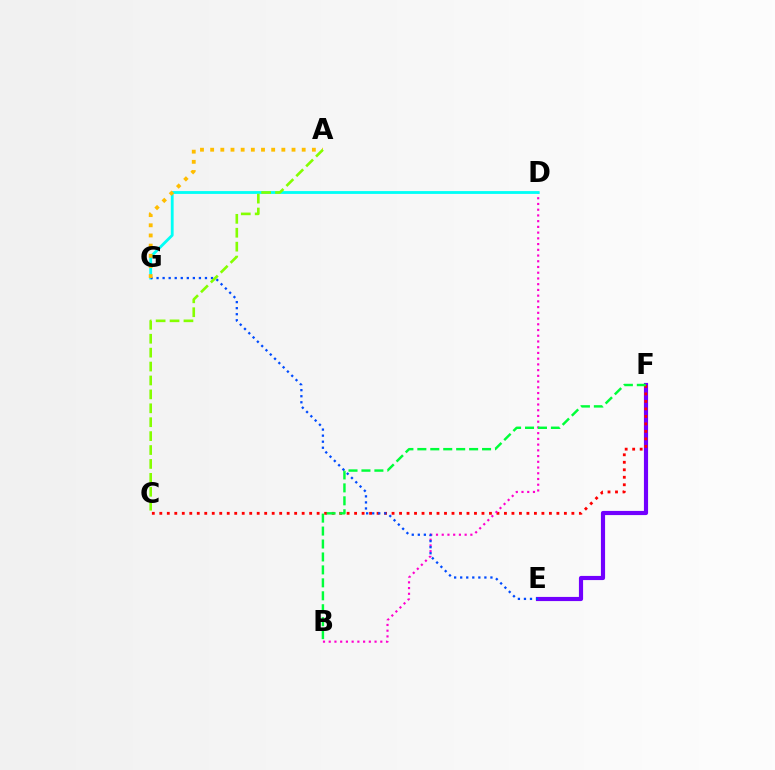{('E', 'F'): [{'color': '#7200ff', 'line_style': 'solid', 'thickness': 2.99}], ('C', 'F'): [{'color': '#ff0000', 'line_style': 'dotted', 'thickness': 2.04}], ('B', 'D'): [{'color': '#ff00cf', 'line_style': 'dotted', 'thickness': 1.56}], ('B', 'F'): [{'color': '#00ff39', 'line_style': 'dashed', 'thickness': 1.76}], ('D', 'G'): [{'color': '#00fff6', 'line_style': 'solid', 'thickness': 2.03}], ('E', 'G'): [{'color': '#004bff', 'line_style': 'dotted', 'thickness': 1.64}], ('A', 'G'): [{'color': '#ffbd00', 'line_style': 'dotted', 'thickness': 2.76}], ('A', 'C'): [{'color': '#84ff00', 'line_style': 'dashed', 'thickness': 1.89}]}